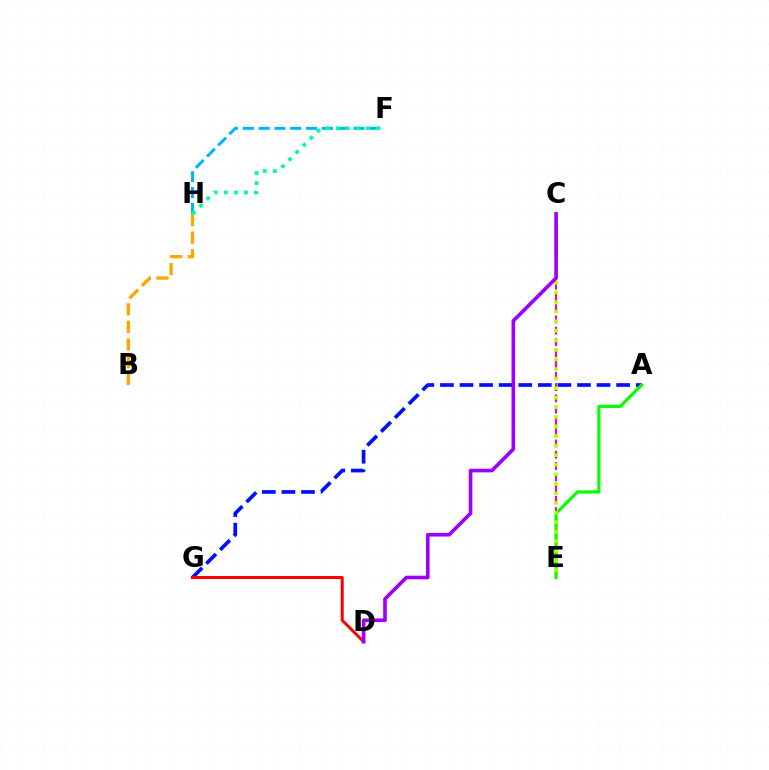{('B', 'H'): [{'color': '#ffa500', 'line_style': 'dashed', 'thickness': 2.39}], ('A', 'G'): [{'color': '#0010ff', 'line_style': 'dashed', 'thickness': 2.66}], ('C', 'E'): [{'color': '#ff00bd', 'line_style': 'dashed', 'thickness': 1.53}, {'color': '#b3ff00', 'line_style': 'dotted', 'thickness': 2.6}], ('F', 'H'): [{'color': '#00b5ff', 'line_style': 'dashed', 'thickness': 2.15}, {'color': '#00ff9d', 'line_style': 'dotted', 'thickness': 2.74}], ('D', 'G'): [{'color': '#ff0000', 'line_style': 'solid', 'thickness': 2.16}], ('A', 'E'): [{'color': '#08ff00', 'line_style': 'solid', 'thickness': 2.29}], ('C', 'D'): [{'color': '#9b00ff', 'line_style': 'solid', 'thickness': 2.61}]}